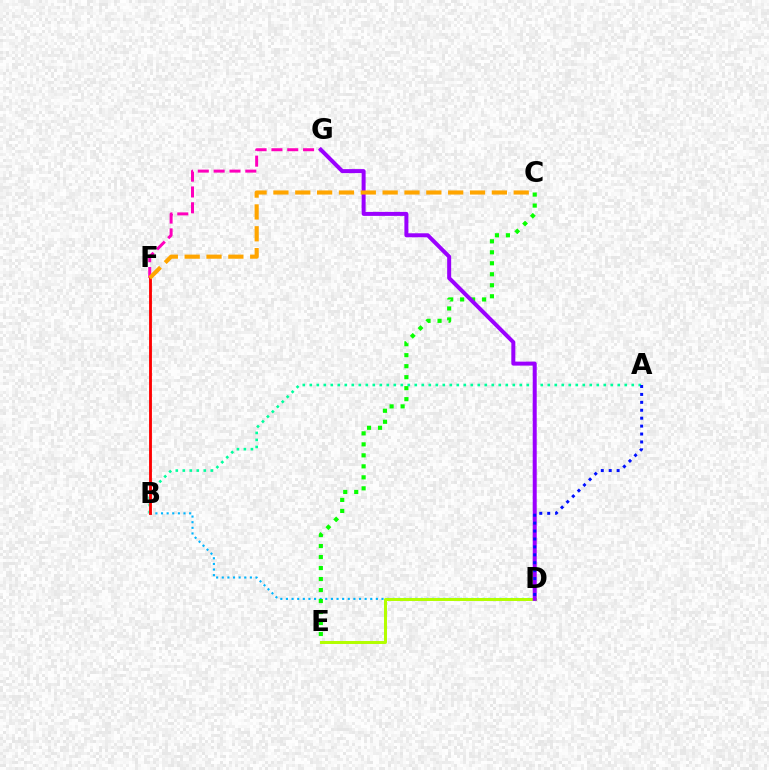{('B', 'D'): [{'color': '#00b5ff', 'line_style': 'dotted', 'thickness': 1.53}], ('D', 'E'): [{'color': '#b3ff00', 'line_style': 'solid', 'thickness': 2.14}], ('F', 'G'): [{'color': '#ff00bd', 'line_style': 'dashed', 'thickness': 2.15}], ('A', 'B'): [{'color': '#00ff9d', 'line_style': 'dotted', 'thickness': 1.9}], ('B', 'F'): [{'color': '#ff0000', 'line_style': 'solid', 'thickness': 2.05}], ('C', 'E'): [{'color': '#08ff00', 'line_style': 'dotted', 'thickness': 2.99}], ('D', 'G'): [{'color': '#9b00ff', 'line_style': 'solid', 'thickness': 2.88}], ('C', 'F'): [{'color': '#ffa500', 'line_style': 'dashed', 'thickness': 2.97}], ('A', 'D'): [{'color': '#0010ff', 'line_style': 'dotted', 'thickness': 2.15}]}